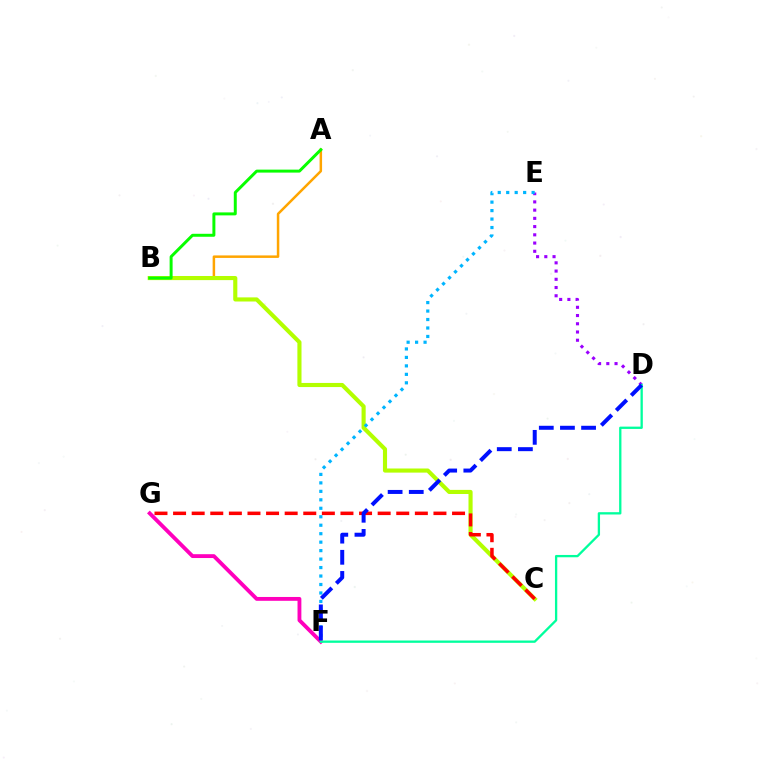{('A', 'B'): [{'color': '#ffa500', 'line_style': 'solid', 'thickness': 1.8}, {'color': '#08ff00', 'line_style': 'solid', 'thickness': 2.14}], ('B', 'C'): [{'color': '#b3ff00', 'line_style': 'solid', 'thickness': 2.96}], ('C', 'G'): [{'color': '#ff0000', 'line_style': 'dashed', 'thickness': 2.53}], ('D', 'E'): [{'color': '#9b00ff', 'line_style': 'dotted', 'thickness': 2.24}], ('E', 'F'): [{'color': '#00b5ff', 'line_style': 'dotted', 'thickness': 2.3}], ('F', 'G'): [{'color': '#ff00bd', 'line_style': 'solid', 'thickness': 2.77}], ('D', 'F'): [{'color': '#00ff9d', 'line_style': 'solid', 'thickness': 1.66}, {'color': '#0010ff', 'line_style': 'dashed', 'thickness': 2.87}]}